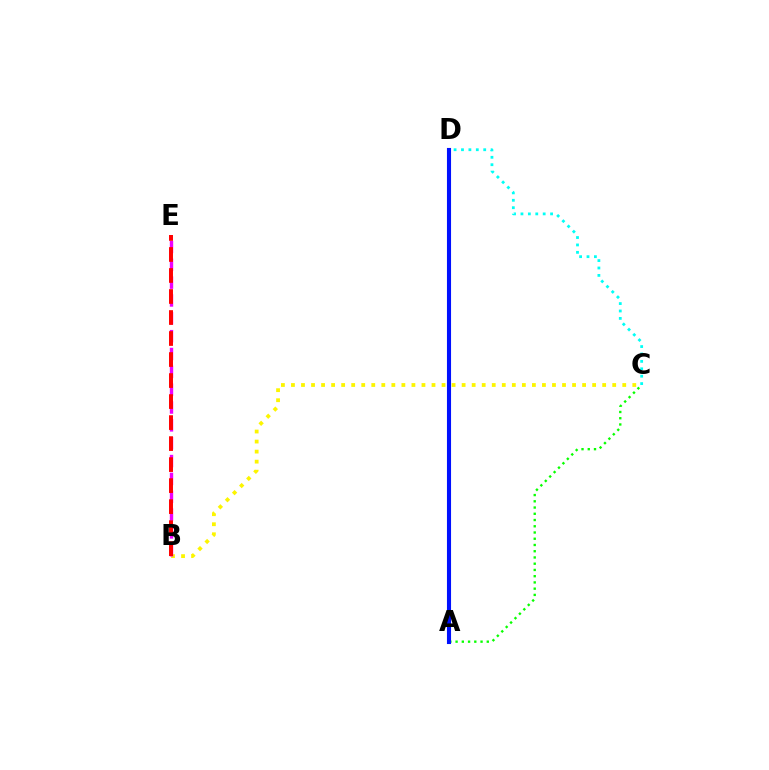{('B', 'C'): [{'color': '#fcf500', 'line_style': 'dotted', 'thickness': 2.73}], ('B', 'E'): [{'color': '#ee00ff', 'line_style': 'dashed', 'thickness': 2.42}, {'color': '#ff0000', 'line_style': 'dashed', 'thickness': 2.85}], ('A', 'C'): [{'color': '#08ff00', 'line_style': 'dotted', 'thickness': 1.7}], ('C', 'D'): [{'color': '#00fff6', 'line_style': 'dotted', 'thickness': 2.01}], ('A', 'D'): [{'color': '#0010ff', 'line_style': 'solid', 'thickness': 2.95}]}